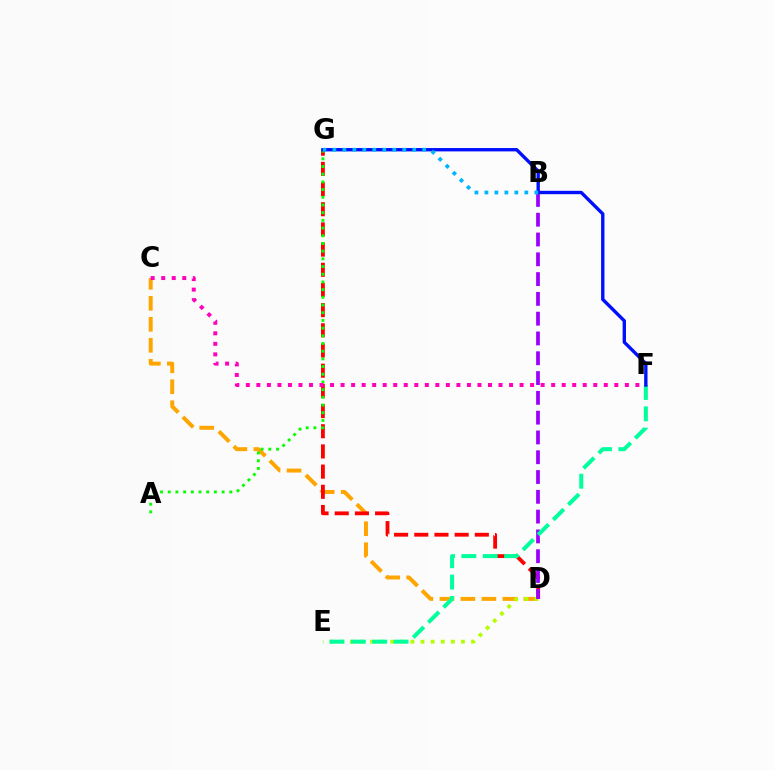{('C', 'D'): [{'color': '#ffa500', 'line_style': 'dashed', 'thickness': 2.85}], ('D', 'G'): [{'color': '#ff0000', 'line_style': 'dashed', 'thickness': 2.74}], ('D', 'E'): [{'color': '#b3ff00', 'line_style': 'dotted', 'thickness': 2.75}], ('B', 'D'): [{'color': '#9b00ff', 'line_style': 'dashed', 'thickness': 2.69}], ('E', 'F'): [{'color': '#00ff9d', 'line_style': 'dashed', 'thickness': 2.9}], ('A', 'G'): [{'color': '#08ff00', 'line_style': 'dotted', 'thickness': 2.09}], ('F', 'G'): [{'color': '#0010ff', 'line_style': 'solid', 'thickness': 2.42}], ('B', 'G'): [{'color': '#00b5ff', 'line_style': 'dotted', 'thickness': 2.71}], ('C', 'F'): [{'color': '#ff00bd', 'line_style': 'dotted', 'thickness': 2.86}]}